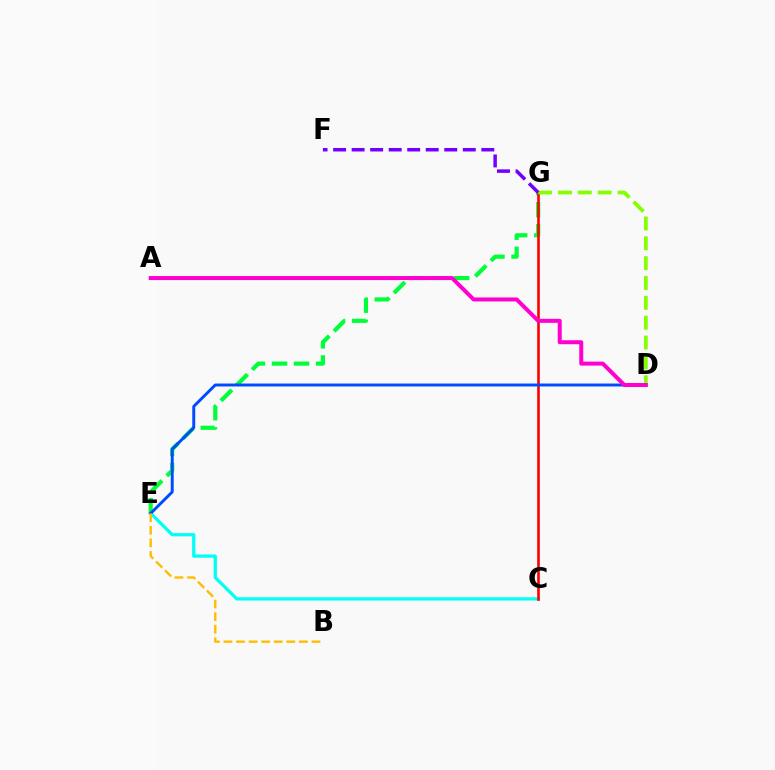{('C', 'E'): [{'color': '#00fff6', 'line_style': 'solid', 'thickness': 2.34}], ('E', 'G'): [{'color': '#00ff39', 'line_style': 'dashed', 'thickness': 3.0}], ('C', 'G'): [{'color': '#ff0000', 'line_style': 'solid', 'thickness': 1.89}], ('D', 'E'): [{'color': '#004bff', 'line_style': 'solid', 'thickness': 2.12}], ('D', 'G'): [{'color': '#84ff00', 'line_style': 'dashed', 'thickness': 2.7}], ('F', 'G'): [{'color': '#7200ff', 'line_style': 'dashed', 'thickness': 2.52}], ('B', 'E'): [{'color': '#ffbd00', 'line_style': 'dashed', 'thickness': 1.71}], ('A', 'D'): [{'color': '#ff00cf', 'line_style': 'solid', 'thickness': 2.88}]}